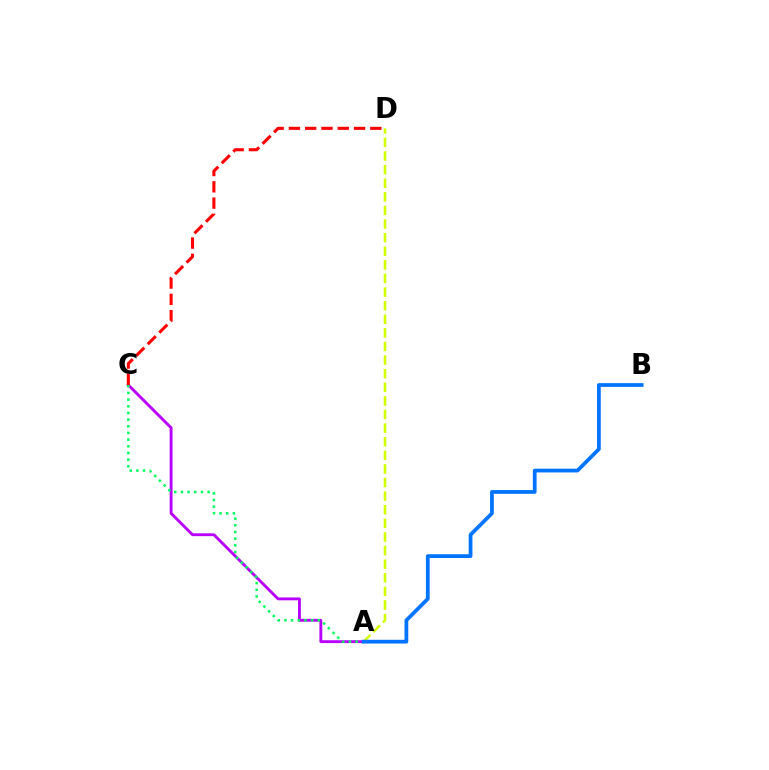{('A', 'C'): [{'color': '#b900ff', 'line_style': 'solid', 'thickness': 2.06}, {'color': '#00ff5c', 'line_style': 'dotted', 'thickness': 1.81}], ('A', 'D'): [{'color': '#d1ff00', 'line_style': 'dashed', 'thickness': 1.85}], ('C', 'D'): [{'color': '#ff0000', 'line_style': 'dashed', 'thickness': 2.21}], ('A', 'B'): [{'color': '#0074ff', 'line_style': 'solid', 'thickness': 2.7}]}